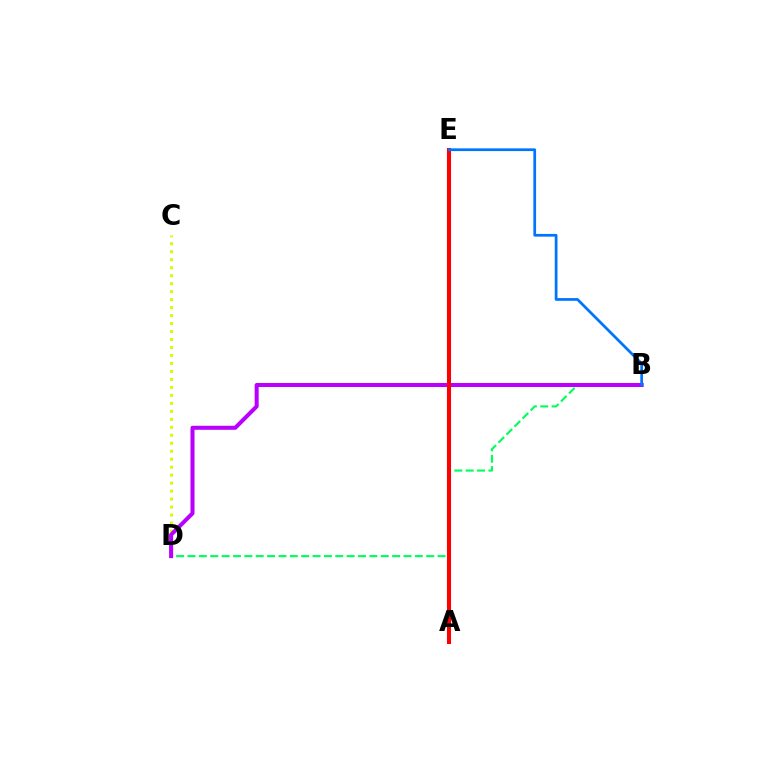{('C', 'D'): [{'color': '#d1ff00', 'line_style': 'dotted', 'thickness': 2.17}], ('B', 'D'): [{'color': '#00ff5c', 'line_style': 'dashed', 'thickness': 1.54}, {'color': '#b900ff', 'line_style': 'solid', 'thickness': 2.9}], ('A', 'E'): [{'color': '#ff0000', 'line_style': 'solid', 'thickness': 2.93}], ('B', 'E'): [{'color': '#0074ff', 'line_style': 'solid', 'thickness': 1.97}]}